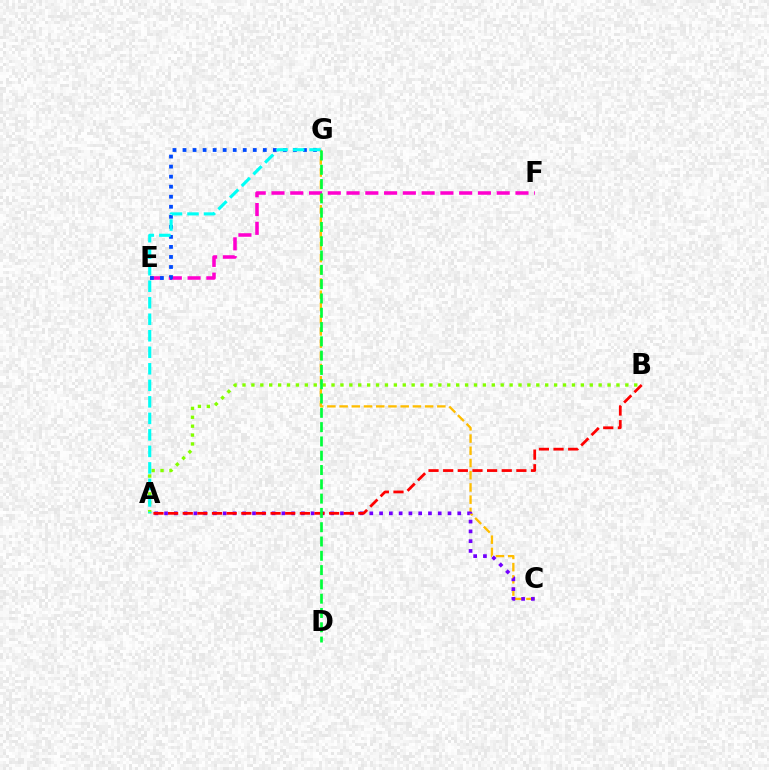{('A', 'B'): [{'color': '#84ff00', 'line_style': 'dotted', 'thickness': 2.42}, {'color': '#ff0000', 'line_style': 'dashed', 'thickness': 1.99}], ('C', 'G'): [{'color': '#ffbd00', 'line_style': 'dashed', 'thickness': 1.66}], ('E', 'F'): [{'color': '#ff00cf', 'line_style': 'dashed', 'thickness': 2.55}], ('E', 'G'): [{'color': '#004bff', 'line_style': 'dotted', 'thickness': 2.73}], ('A', 'G'): [{'color': '#00fff6', 'line_style': 'dashed', 'thickness': 2.24}], ('A', 'C'): [{'color': '#7200ff', 'line_style': 'dotted', 'thickness': 2.66}], ('D', 'G'): [{'color': '#00ff39', 'line_style': 'dashed', 'thickness': 1.94}]}